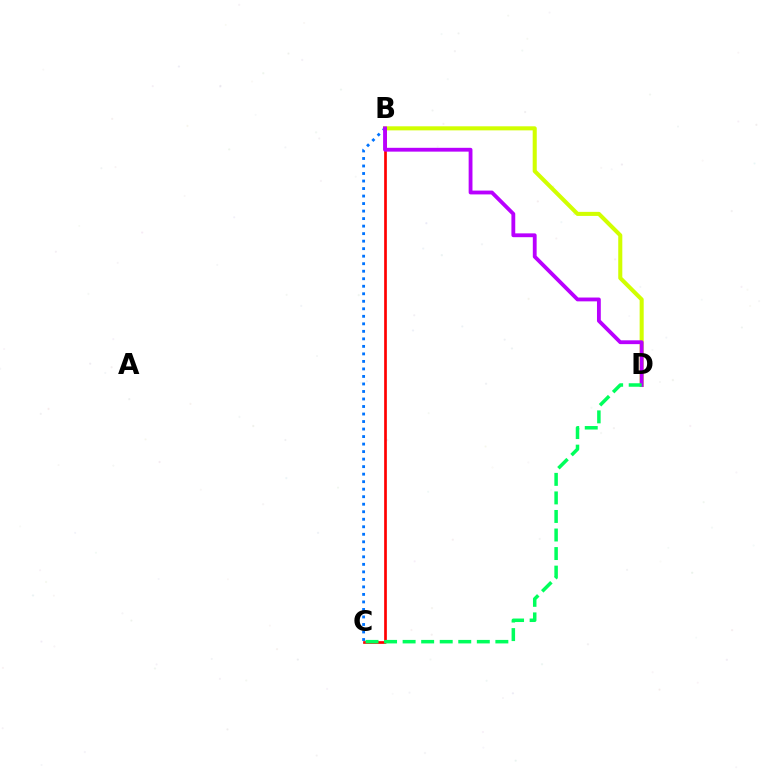{('B', 'D'): [{'color': '#d1ff00', 'line_style': 'solid', 'thickness': 2.92}, {'color': '#b900ff', 'line_style': 'solid', 'thickness': 2.75}], ('B', 'C'): [{'color': '#ff0000', 'line_style': 'solid', 'thickness': 1.94}, {'color': '#0074ff', 'line_style': 'dotted', 'thickness': 2.04}], ('C', 'D'): [{'color': '#00ff5c', 'line_style': 'dashed', 'thickness': 2.52}]}